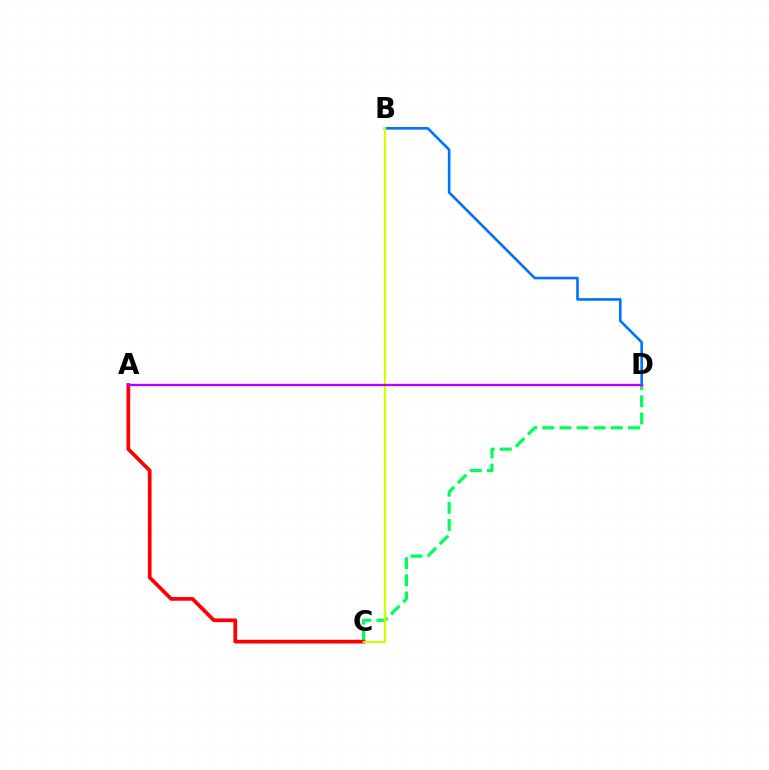{('C', 'D'): [{'color': '#00ff5c', 'line_style': 'dashed', 'thickness': 2.33}], ('A', 'C'): [{'color': '#ff0000', 'line_style': 'solid', 'thickness': 2.68}], ('B', 'D'): [{'color': '#0074ff', 'line_style': 'solid', 'thickness': 1.9}], ('B', 'C'): [{'color': '#d1ff00', 'line_style': 'solid', 'thickness': 1.61}], ('A', 'D'): [{'color': '#b900ff', 'line_style': 'solid', 'thickness': 1.67}]}